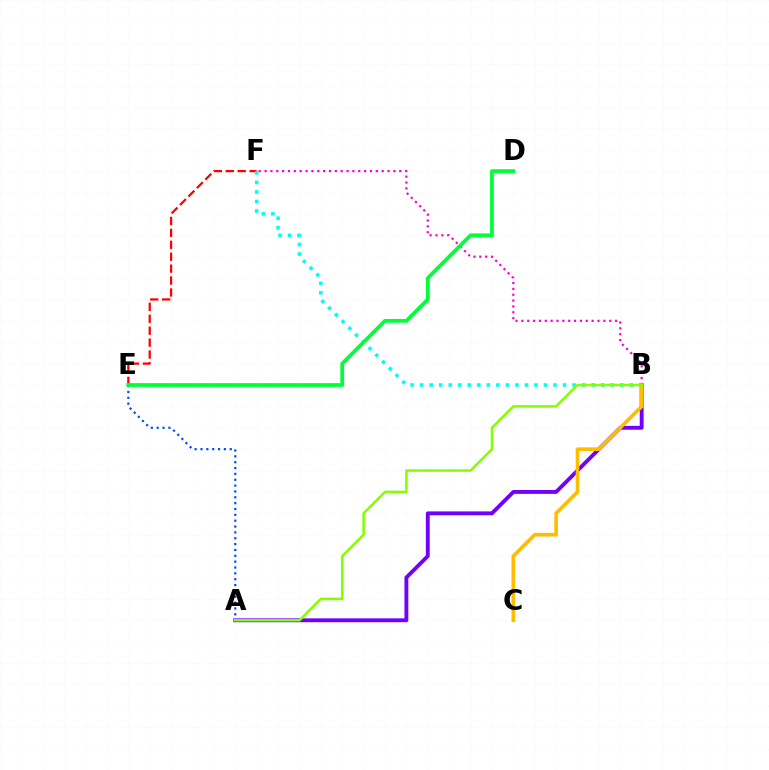{('E', 'F'): [{'color': '#ff0000', 'line_style': 'dashed', 'thickness': 1.62}], ('B', 'F'): [{'color': '#00fff6', 'line_style': 'dotted', 'thickness': 2.59}, {'color': '#ff00cf', 'line_style': 'dotted', 'thickness': 1.59}], ('A', 'E'): [{'color': '#004bff', 'line_style': 'dotted', 'thickness': 1.59}], ('A', 'B'): [{'color': '#7200ff', 'line_style': 'solid', 'thickness': 2.79}, {'color': '#84ff00', 'line_style': 'solid', 'thickness': 1.82}], ('B', 'C'): [{'color': '#ffbd00', 'line_style': 'solid', 'thickness': 2.62}], ('D', 'E'): [{'color': '#00ff39', 'line_style': 'solid', 'thickness': 2.72}]}